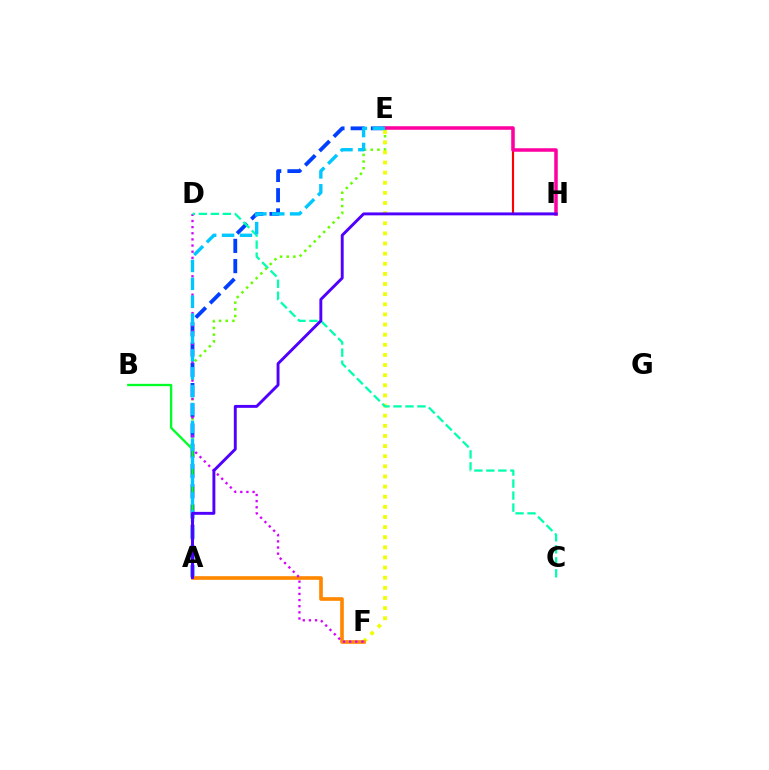{('A', 'E'): [{'color': '#66ff00', 'line_style': 'dotted', 'thickness': 1.81}, {'color': '#003fff', 'line_style': 'dashed', 'thickness': 2.75}, {'color': '#00c7ff', 'line_style': 'dashed', 'thickness': 2.43}], ('E', 'H'): [{'color': '#ff0000', 'line_style': 'solid', 'thickness': 1.54}, {'color': '#ff00a0', 'line_style': 'solid', 'thickness': 2.53}], ('A', 'B'): [{'color': '#00ff27', 'line_style': 'solid', 'thickness': 1.68}], ('E', 'F'): [{'color': '#eeff00', 'line_style': 'dotted', 'thickness': 2.75}], ('A', 'F'): [{'color': '#ff8800', 'line_style': 'solid', 'thickness': 2.63}], ('D', 'F'): [{'color': '#d600ff', 'line_style': 'dotted', 'thickness': 1.67}], ('C', 'D'): [{'color': '#00ffaf', 'line_style': 'dashed', 'thickness': 1.63}], ('A', 'H'): [{'color': '#4f00ff', 'line_style': 'solid', 'thickness': 2.09}]}